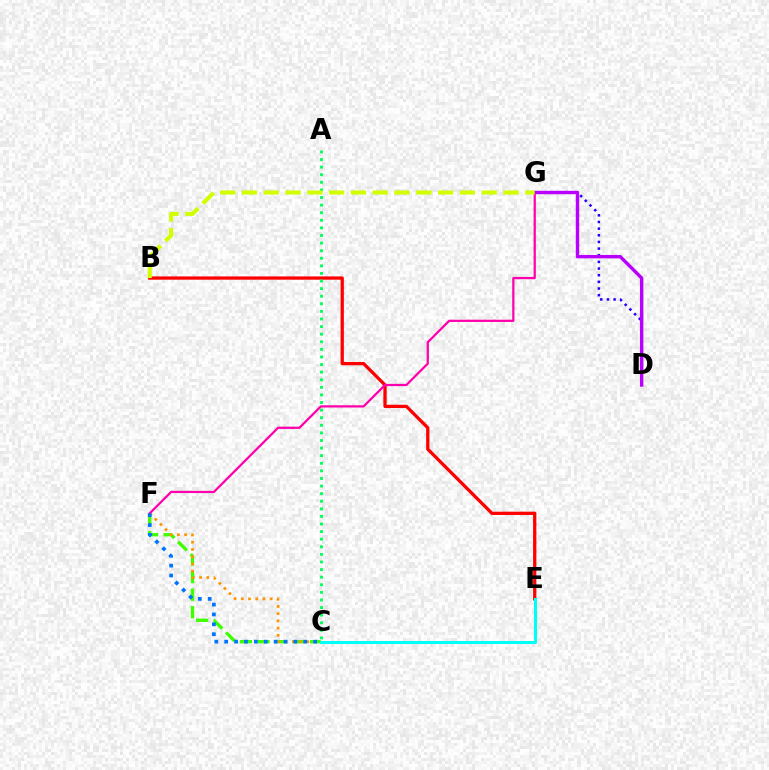{('C', 'F'): [{'color': '#3dff00', 'line_style': 'dashed', 'thickness': 2.39}, {'color': '#ff9400', 'line_style': 'dotted', 'thickness': 1.96}, {'color': '#0074ff', 'line_style': 'dotted', 'thickness': 2.69}], ('B', 'E'): [{'color': '#ff0000', 'line_style': 'solid', 'thickness': 2.36}], ('F', 'G'): [{'color': '#ff00ac', 'line_style': 'solid', 'thickness': 1.61}], ('D', 'G'): [{'color': '#2500ff', 'line_style': 'dotted', 'thickness': 1.81}, {'color': '#b900ff', 'line_style': 'solid', 'thickness': 2.45}], ('A', 'C'): [{'color': '#00ff5c', 'line_style': 'dotted', 'thickness': 2.06}], ('B', 'G'): [{'color': '#d1ff00', 'line_style': 'dashed', 'thickness': 2.96}], ('C', 'E'): [{'color': '#00fff6', 'line_style': 'solid', 'thickness': 2.17}]}